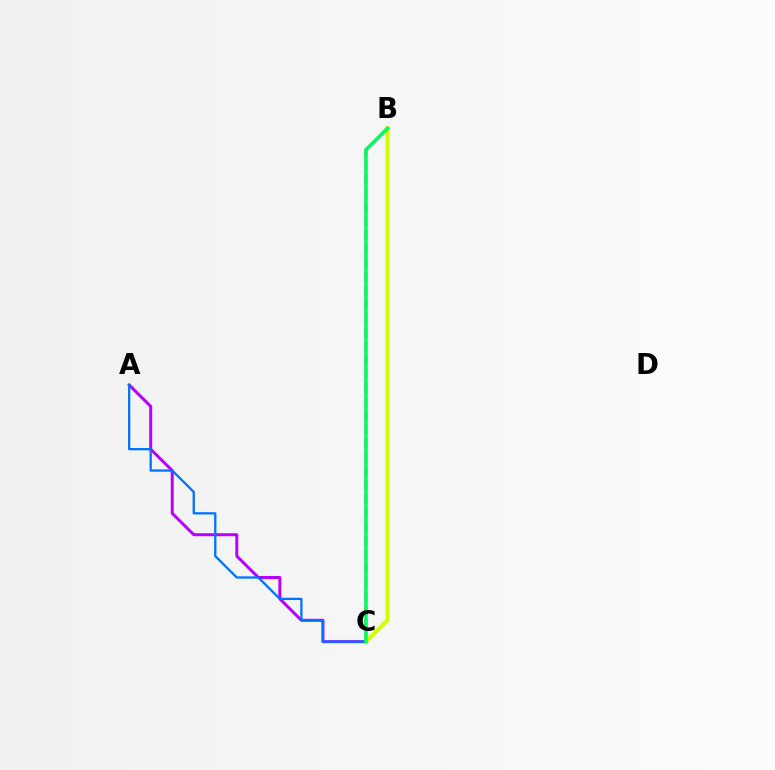{('A', 'C'): [{'color': '#b900ff', 'line_style': 'solid', 'thickness': 2.15}, {'color': '#0074ff', 'line_style': 'solid', 'thickness': 1.66}], ('B', 'C'): [{'color': '#ff0000', 'line_style': 'dashed', 'thickness': 1.89}, {'color': '#d1ff00', 'line_style': 'solid', 'thickness': 2.94}, {'color': '#00ff5c', 'line_style': 'solid', 'thickness': 2.54}]}